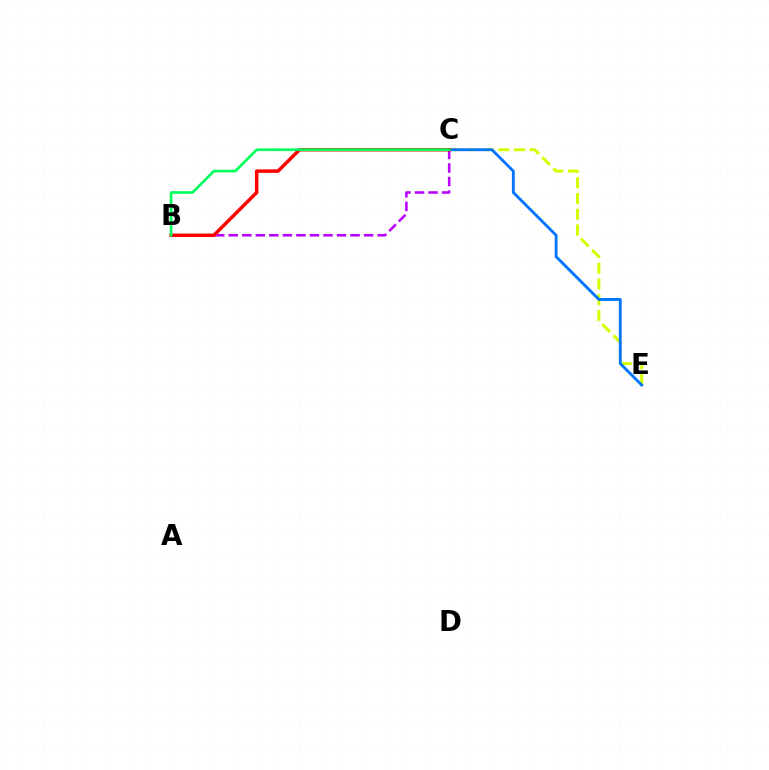{('B', 'C'): [{'color': '#b900ff', 'line_style': 'dashed', 'thickness': 1.84}, {'color': '#ff0000', 'line_style': 'solid', 'thickness': 2.51}, {'color': '#00ff5c', 'line_style': 'solid', 'thickness': 1.91}], ('C', 'E'): [{'color': '#d1ff00', 'line_style': 'dashed', 'thickness': 2.14}, {'color': '#0074ff', 'line_style': 'solid', 'thickness': 2.05}]}